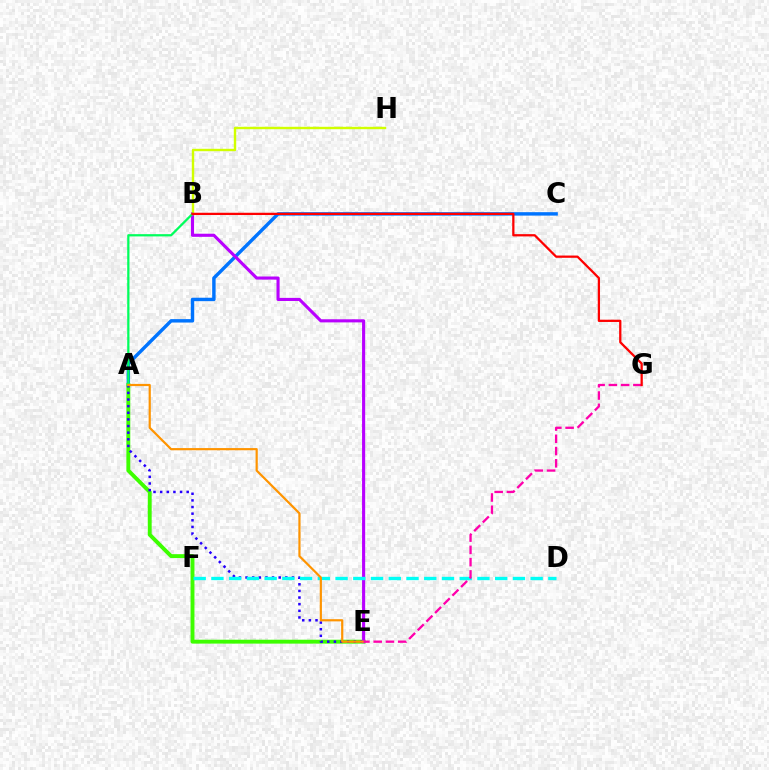{('A', 'C'): [{'color': '#0074ff', 'line_style': 'solid', 'thickness': 2.47}], ('A', 'E'): [{'color': '#3dff00', 'line_style': 'solid', 'thickness': 2.8}, {'color': '#2500ff', 'line_style': 'dotted', 'thickness': 1.8}, {'color': '#ff9400', 'line_style': 'solid', 'thickness': 1.58}], ('B', 'E'): [{'color': '#b900ff', 'line_style': 'solid', 'thickness': 2.24}], ('D', 'F'): [{'color': '#00fff6', 'line_style': 'dashed', 'thickness': 2.41}], ('B', 'H'): [{'color': '#d1ff00', 'line_style': 'solid', 'thickness': 1.73}], ('A', 'B'): [{'color': '#00ff5c', 'line_style': 'solid', 'thickness': 1.62}], ('E', 'G'): [{'color': '#ff00ac', 'line_style': 'dashed', 'thickness': 1.66}], ('B', 'G'): [{'color': '#ff0000', 'line_style': 'solid', 'thickness': 1.63}]}